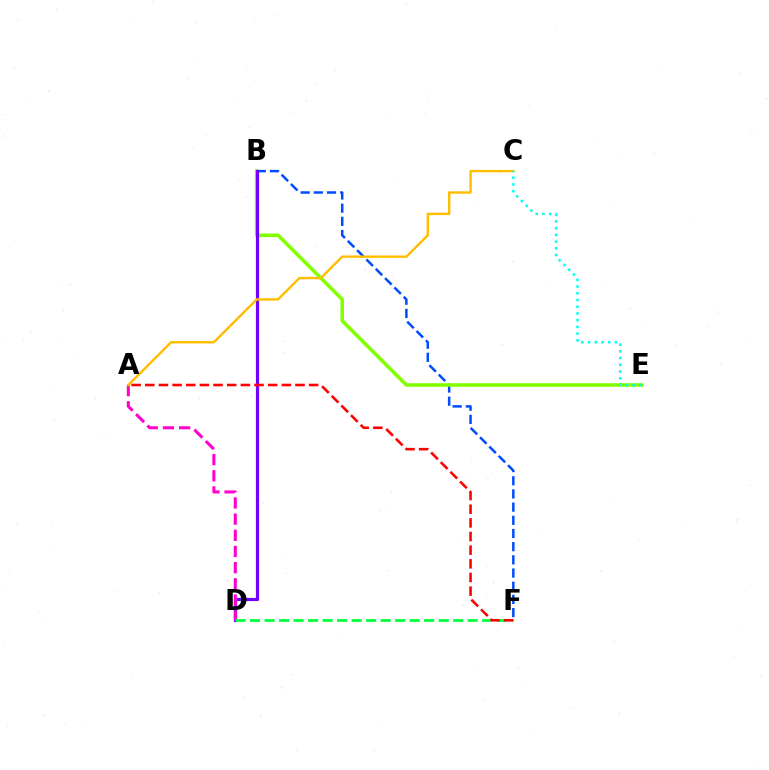{('B', 'F'): [{'color': '#004bff', 'line_style': 'dashed', 'thickness': 1.79}], ('B', 'E'): [{'color': '#84ff00', 'line_style': 'solid', 'thickness': 2.59}], ('B', 'D'): [{'color': '#7200ff', 'line_style': 'solid', 'thickness': 2.29}], ('A', 'D'): [{'color': '#ff00cf', 'line_style': 'dashed', 'thickness': 2.2}], ('A', 'C'): [{'color': '#ffbd00', 'line_style': 'solid', 'thickness': 1.73}], ('C', 'E'): [{'color': '#00fff6', 'line_style': 'dotted', 'thickness': 1.83}], ('D', 'F'): [{'color': '#00ff39', 'line_style': 'dashed', 'thickness': 1.97}], ('A', 'F'): [{'color': '#ff0000', 'line_style': 'dashed', 'thickness': 1.86}]}